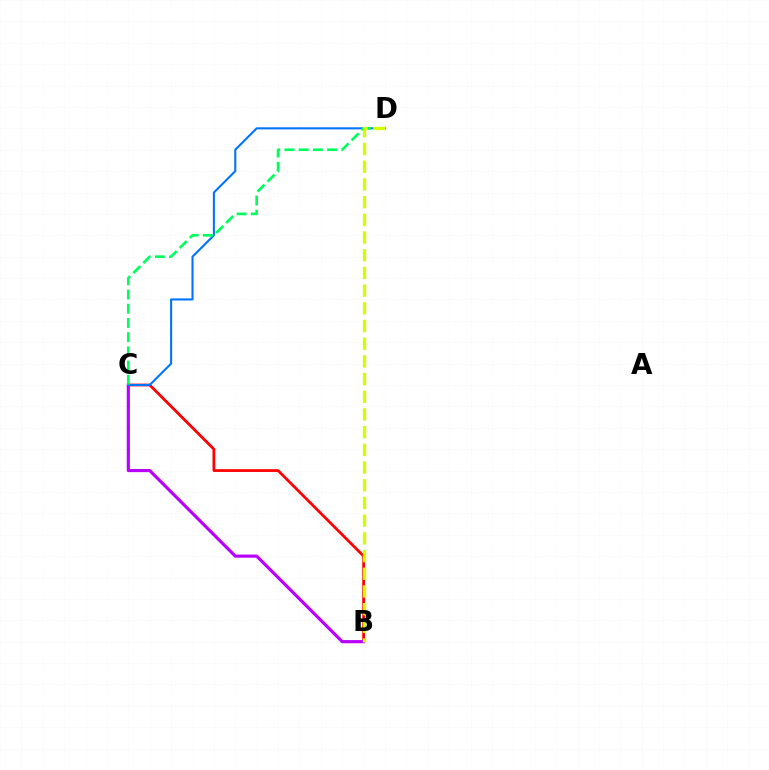{('B', 'C'): [{'color': '#ff0000', 'line_style': 'solid', 'thickness': 1.99}, {'color': '#b900ff', 'line_style': 'solid', 'thickness': 2.27}], ('C', 'D'): [{'color': '#0074ff', 'line_style': 'solid', 'thickness': 1.5}, {'color': '#00ff5c', 'line_style': 'dashed', 'thickness': 1.93}], ('B', 'D'): [{'color': '#d1ff00', 'line_style': 'dashed', 'thickness': 2.4}]}